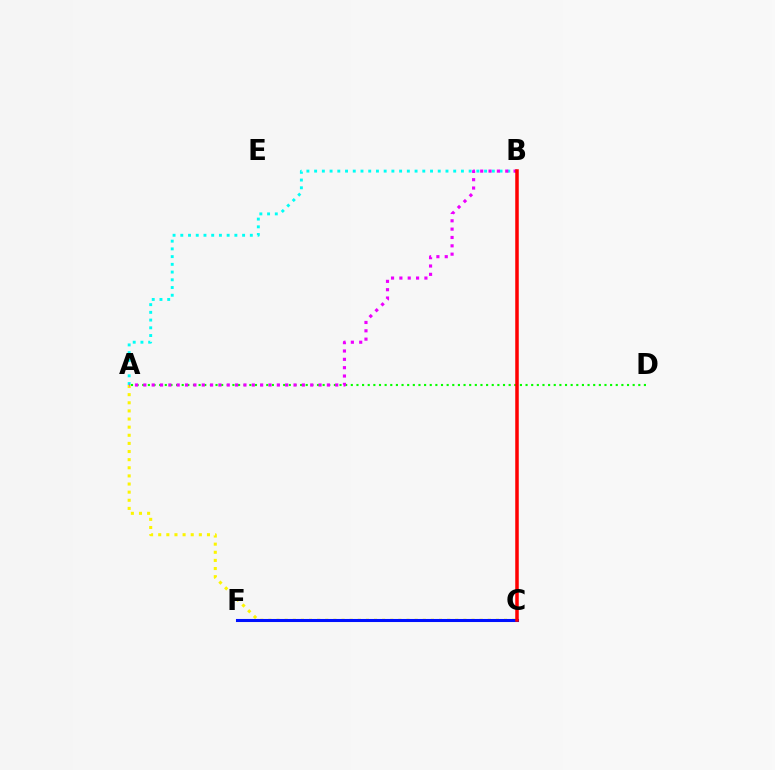{('A', 'B'): [{'color': '#00fff6', 'line_style': 'dotted', 'thickness': 2.1}, {'color': '#ee00ff', 'line_style': 'dotted', 'thickness': 2.27}], ('A', 'D'): [{'color': '#08ff00', 'line_style': 'dotted', 'thickness': 1.53}], ('A', 'C'): [{'color': '#fcf500', 'line_style': 'dotted', 'thickness': 2.21}], ('C', 'F'): [{'color': '#0010ff', 'line_style': 'solid', 'thickness': 2.21}], ('B', 'C'): [{'color': '#ff0000', 'line_style': 'solid', 'thickness': 2.53}]}